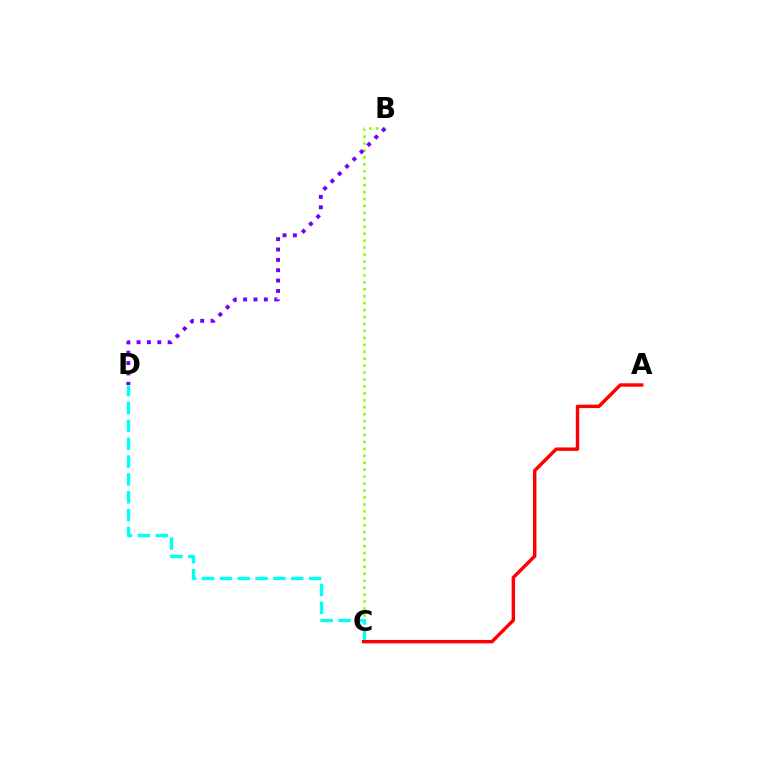{('B', 'C'): [{'color': '#84ff00', 'line_style': 'dotted', 'thickness': 1.89}], ('C', 'D'): [{'color': '#00fff6', 'line_style': 'dashed', 'thickness': 2.43}], ('B', 'D'): [{'color': '#7200ff', 'line_style': 'dotted', 'thickness': 2.81}], ('A', 'C'): [{'color': '#ff0000', 'line_style': 'solid', 'thickness': 2.46}]}